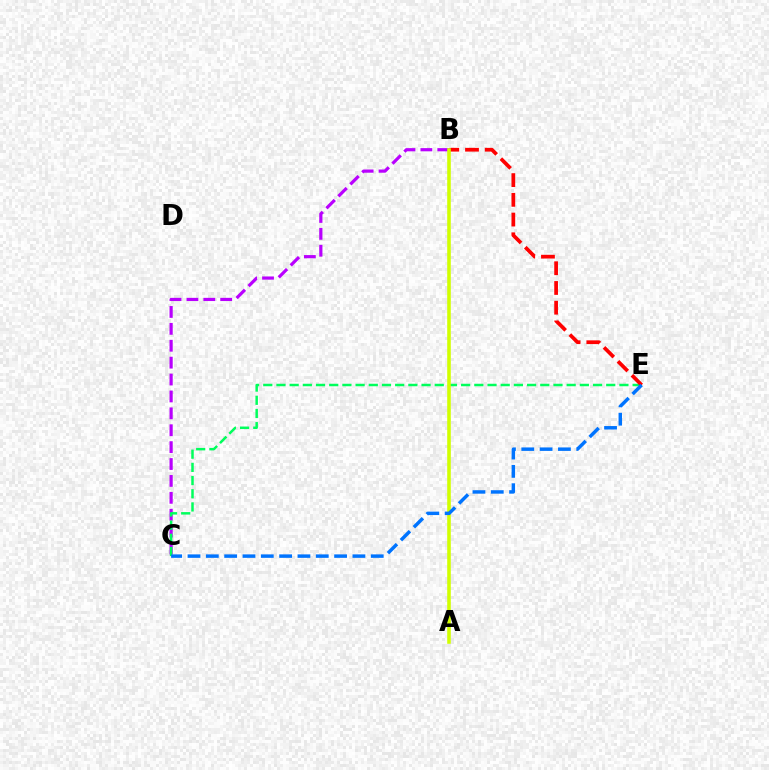{('B', 'C'): [{'color': '#b900ff', 'line_style': 'dashed', 'thickness': 2.3}], ('C', 'E'): [{'color': '#00ff5c', 'line_style': 'dashed', 'thickness': 1.79}, {'color': '#0074ff', 'line_style': 'dashed', 'thickness': 2.49}], ('B', 'E'): [{'color': '#ff0000', 'line_style': 'dashed', 'thickness': 2.68}], ('A', 'B'): [{'color': '#d1ff00', 'line_style': 'solid', 'thickness': 2.58}]}